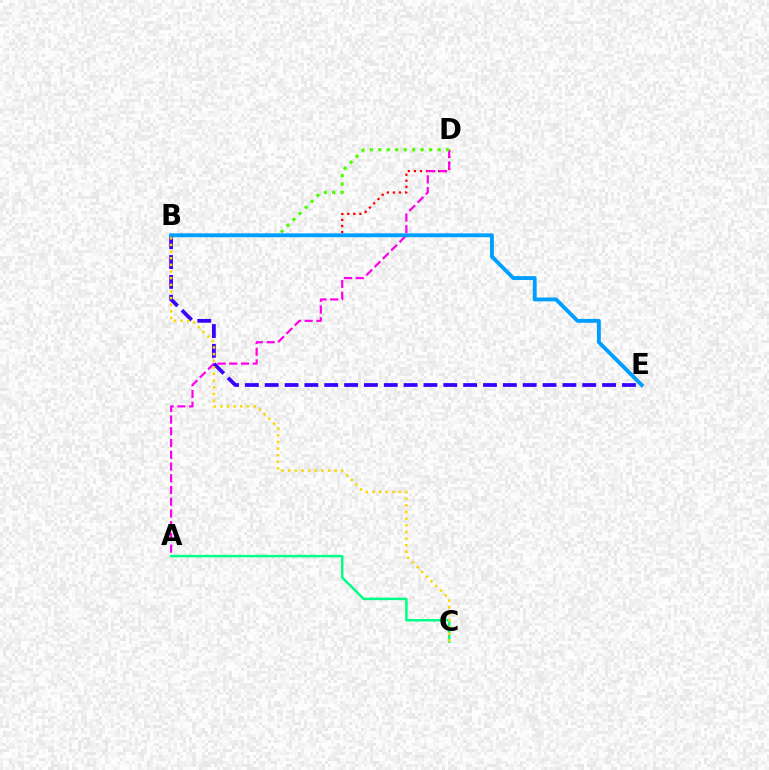{('B', 'D'): [{'color': '#ff0000', 'line_style': 'dotted', 'thickness': 1.65}, {'color': '#4fff00', 'line_style': 'dotted', 'thickness': 2.3}], ('A', 'C'): [{'color': '#00ff86', 'line_style': 'solid', 'thickness': 1.79}], ('A', 'D'): [{'color': '#ff00ed', 'line_style': 'dashed', 'thickness': 1.59}], ('B', 'E'): [{'color': '#3700ff', 'line_style': 'dashed', 'thickness': 2.7}, {'color': '#009eff', 'line_style': 'solid', 'thickness': 2.77}], ('B', 'C'): [{'color': '#ffd500', 'line_style': 'dotted', 'thickness': 1.8}]}